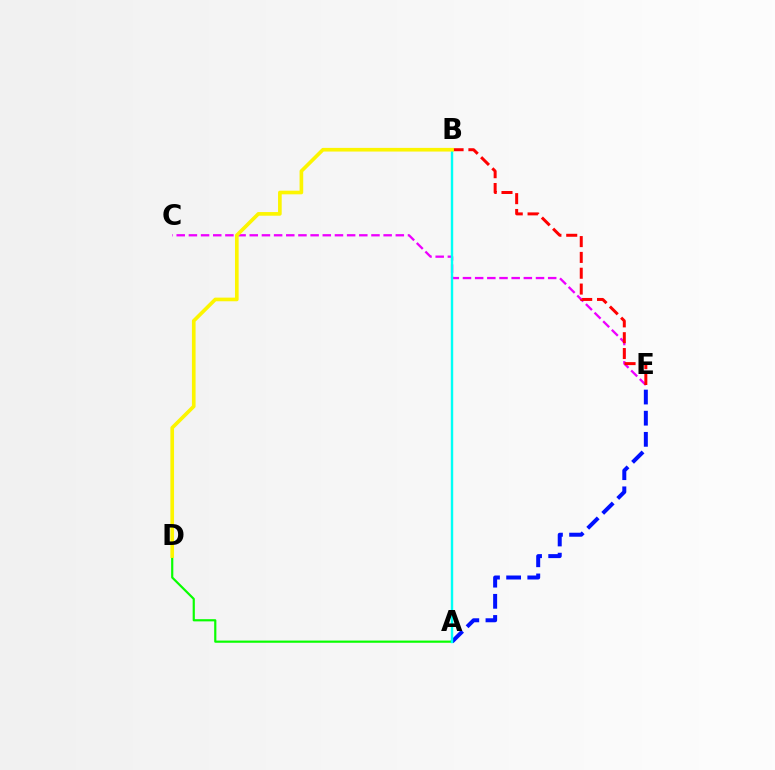{('C', 'E'): [{'color': '#ee00ff', 'line_style': 'dashed', 'thickness': 1.65}], ('A', 'D'): [{'color': '#08ff00', 'line_style': 'solid', 'thickness': 1.58}], ('A', 'E'): [{'color': '#0010ff', 'line_style': 'dashed', 'thickness': 2.87}], ('B', 'E'): [{'color': '#ff0000', 'line_style': 'dashed', 'thickness': 2.15}], ('A', 'B'): [{'color': '#00fff6', 'line_style': 'solid', 'thickness': 1.73}], ('B', 'D'): [{'color': '#fcf500', 'line_style': 'solid', 'thickness': 2.63}]}